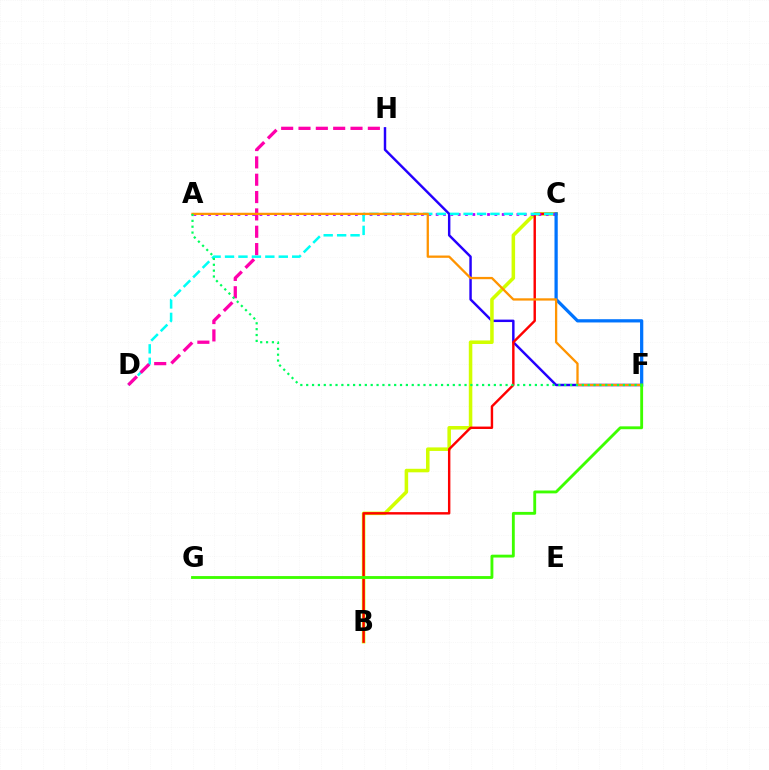{('F', 'H'): [{'color': '#2500ff', 'line_style': 'solid', 'thickness': 1.76}], ('B', 'C'): [{'color': '#d1ff00', 'line_style': 'solid', 'thickness': 2.54}, {'color': '#ff0000', 'line_style': 'solid', 'thickness': 1.74}], ('A', 'C'): [{'color': '#b900ff', 'line_style': 'dotted', 'thickness': 1.99}], ('C', 'D'): [{'color': '#00fff6', 'line_style': 'dashed', 'thickness': 1.83}], ('C', 'F'): [{'color': '#0074ff', 'line_style': 'solid', 'thickness': 2.34}], ('D', 'H'): [{'color': '#ff00ac', 'line_style': 'dashed', 'thickness': 2.36}], ('A', 'F'): [{'color': '#ff9400', 'line_style': 'solid', 'thickness': 1.65}, {'color': '#00ff5c', 'line_style': 'dotted', 'thickness': 1.59}], ('F', 'G'): [{'color': '#3dff00', 'line_style': 'solid', 'thickness': 2.06}]}